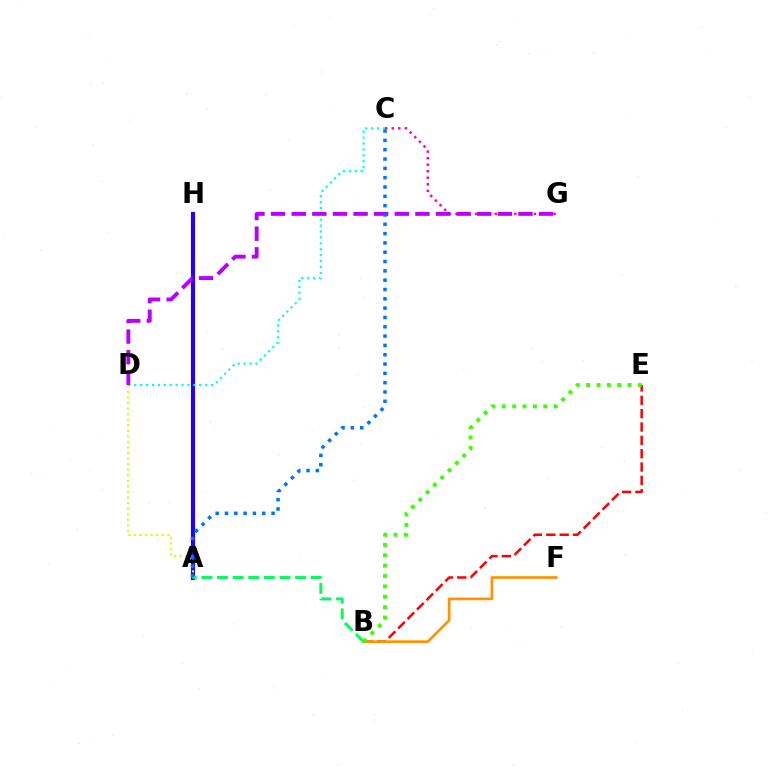{('C', 'G'): [{'color': '#ff00ac', 'line_style': 'dotted', 'thickness': 1.78}], ('B', 'E'): [{'color': '#ff0000', 'line_style': 'dashed', 'thickness': 1.81}, {'color': '#3dff00', 'line_style': 'dotted', 'thickness': 2.82}], ('B', 'F'): [{'color': '#ff9400', 'line_style': 'solid', 'thickness': 1.94}], ('A', 'H'): [{'color': '#2500ff', 'line_style': 'solid', 'thickness': 2.97}], ('A', 'D'): [{'color': '#d1ff00', 'line_style': 'dotted', 'thickness': 1.51}], ('A', 'B'): [{'color': '#00ff5c', 'line_style': 'dashed', 'thickness': 2.12}], ('C', 'D'): [{'color': '#00fff6', 'line_style': 'dotted', 'thickness': 1.61}], ('D', 'G'): [{'color': '#b900ff', 'line_style': 'dashed', 'thickness': 2.8}], ('A', 'C'): [{'color': '#0074ff', 'line_style': 'dotted', 'thickness': 2.53}]}